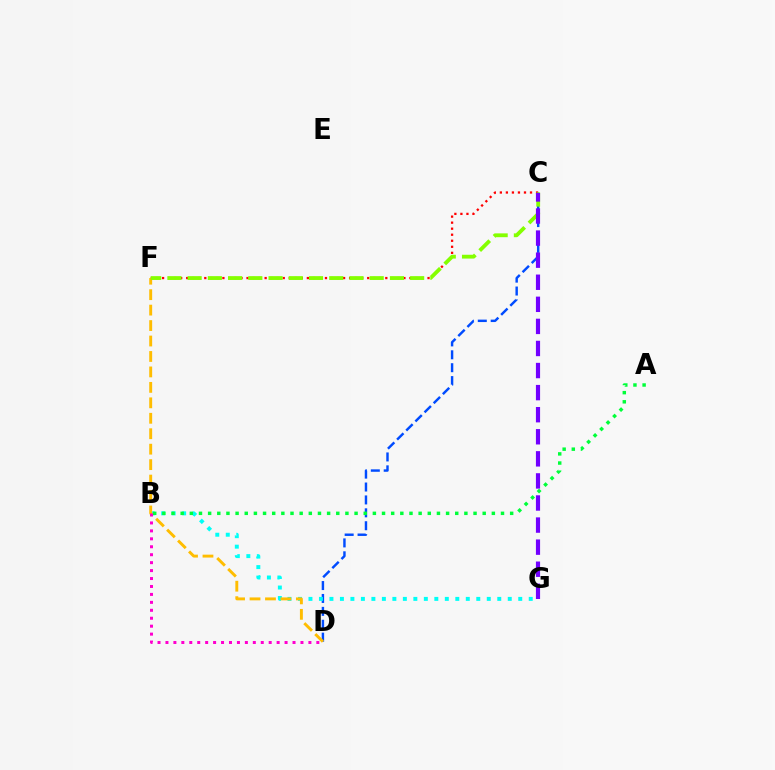{('C', 'F'): [{'color': '#ff0000', 'line_style': 'dotted', 'thickness': 1.64}, {'color': '#84ff00', 'line_style': 'dashed', 'thickness': 2.75}], ('C', 'D'): [{'color': '#004bff', 'line_style': 'dashed', 'thickness': 1.75}], ('B', 'G'): [{'color': '#00fff6', 'line_style': 'dotted', 'thickness': 2.85}], ('D', 'F'): [{'color': '#ffbd00', 'line_style': 'dashed', 'thickness': 2.1}], ('B', 'D'): [{'color': '#ff00cf', 'line_style': 'dotted', 'thickness': 2.16}], ('A', 'B'): [{'color': '#00ff39', 'line_style': 'dotted', 'thickness': 2.49}], ('C', 'G'): [{'color': '#7200ff', 'line_style': 'dashed', 'thickness': 3.0}]}